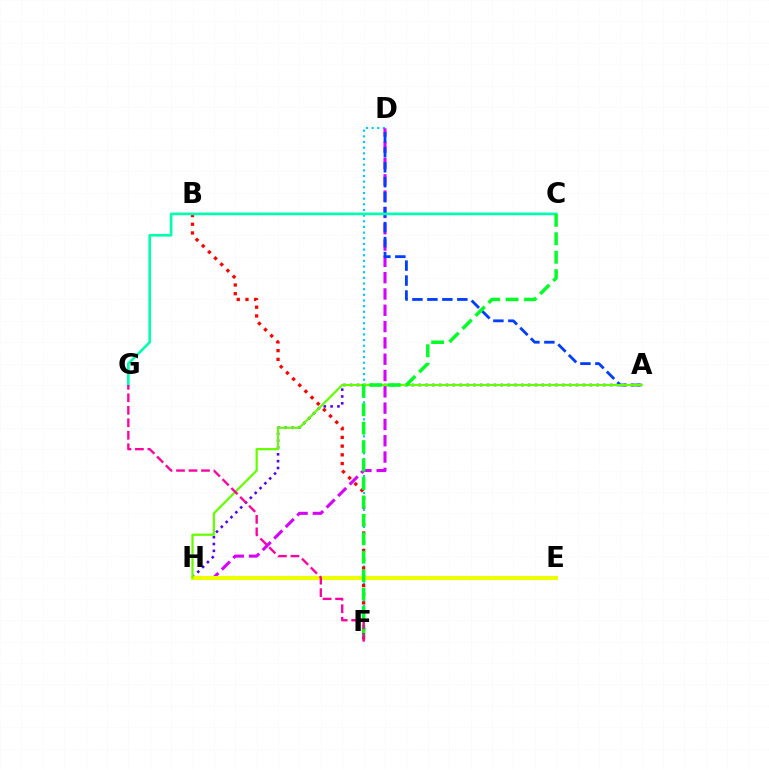{('D', 'F'): [{'color': '#00c7ff', 'line_style': 'dotted', 'thickness': 1.54}], ('B', 'F'): [{'color': '#ff0000', 'line_style': 'dotted', 'thickness': 2.37}], ('D', 'H'): [{'color': '#d600ff', 'line_style': 'dashed', 'thickness': 2.22}], ('A', 'D'): [{'color': '#003fff', 'line_style': 'dashed', 'thickness': 2.03}], ('E', 'H'): [{'color': '#ff8800', 'line_style': 'dashed', 'thickness': 2.17}, {'color': '#eeff00', 'line_style': 'solid', 'thickness': 2.96}], ('A', 'H'): [{'color': '#4f00ff', 'line_style': 'dotted', 'thickness': 1.86}, {'color': '#66ff00', 'line_style': 'solid', 'thickness': 1.62}], ('C', 'G'): [{'color': '#00ffaf', 'line_style': 'solid', 'thickness': 1.94}], ('C', 'F'): [{'color': '#00ff27', 'line_style': 'dashed', 'thickness': 2.5}], ('F', 'G'): [{'color': '#ff00a0', 'line_style': 'dashed', 'thickness': 1.7}]}